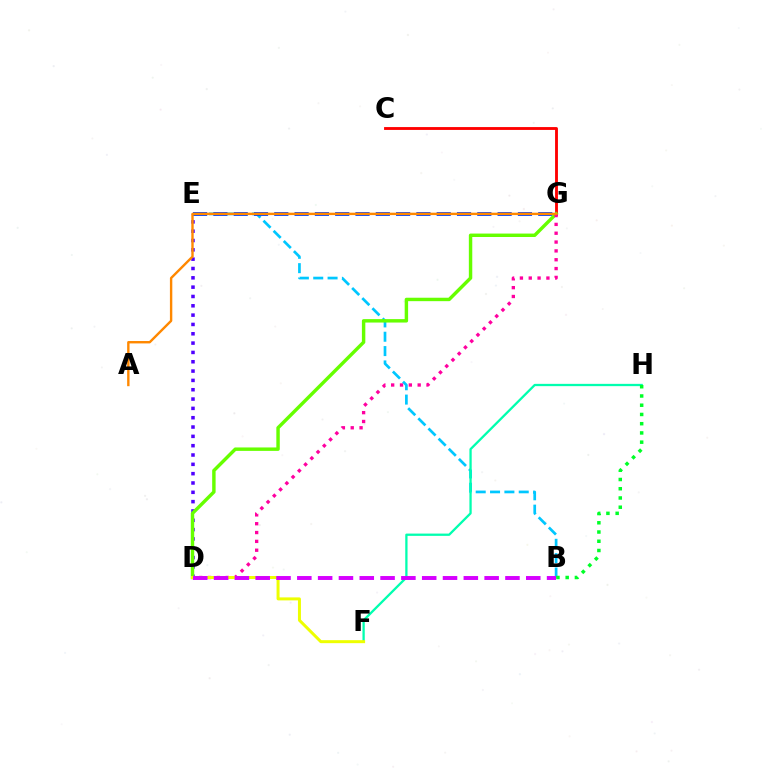{('C', 'G'): [{'color': '#ff0000', 'line_style': 'solid', 'thickness': 2.05}], ('D', 'E'): [{'color': '#4f00ff', 'line_style': 'dotted', 'thickness': 2.53}], ('B', 'E'): [{'color': '#00c7ff', 'line_style': 'dashed', 'thickness': 1.95}], ('E', 'G'): [{'color': '#003fff', 'line_style': 'dashed', 'thickness': 2.76}], ('F', 'H'): [{'color': '#00ffaf', 'line_style': 'solid', 'thickness': 1.65}], ('D', 'G'): [{'color': '#66ff00', 'line_style': 'solid', 'thickness': 2.47}, {'color': '#ff00a0', 'line_style': 'dotted', 'thickness': 2.4}], ('D', 'F'): [{'color': '#eeff00', 'line_style': 'solid', 'thickness': 2.15}], ('A', 'G'): [{'color': '#ff8800', 'line_style': 'solid', 'thickness': 1.72}], ('B', 'D'): [{'color': '#d600ff', 'line_style': 'dashed', 'thickness': 2.83}], ('B', 'H'): [{'color': '#00ff27', 'line_style': 'dotted', 'thickness': 2.51}]}